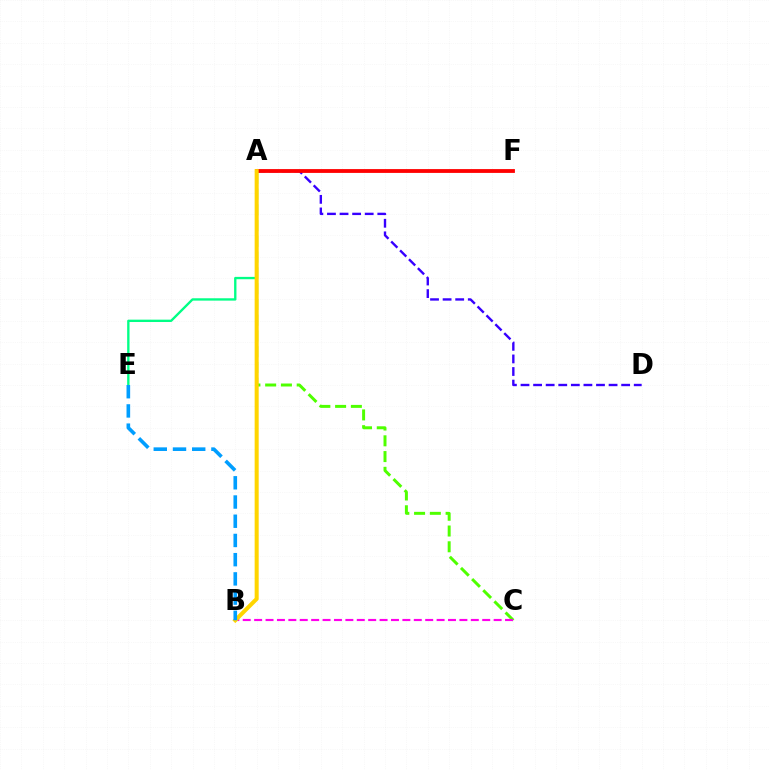{('A', 'C'): [{'color': '#4fff00', 'line_style': 'dashed', 'thickness': 2.14}], ('A', 'D'): [{'color': '#3700ff', 'line_style': 'dashed', 'thickness': 1.71}], ('B', 'C'): [{'color': '#ff00ed', 'line_style': 'dashed', 'thickness': 1.55}], ('A', 'E'): [{'color': '#00ff86', 'line_style': 'solid', 'thickness': 1.69}], ('A', 'F'): [{'color': '#ff0000', 'line_style': 'solid', 'thickness': 2.75}], ('A', 'B'): [{'color': '#ffd500', 'line_style': 'solid', 'thickness': 2.9}], ('B', 'E'): [{'color': '#009eff', 'line_style': 'dashed', 'thickness': 2.61}]}